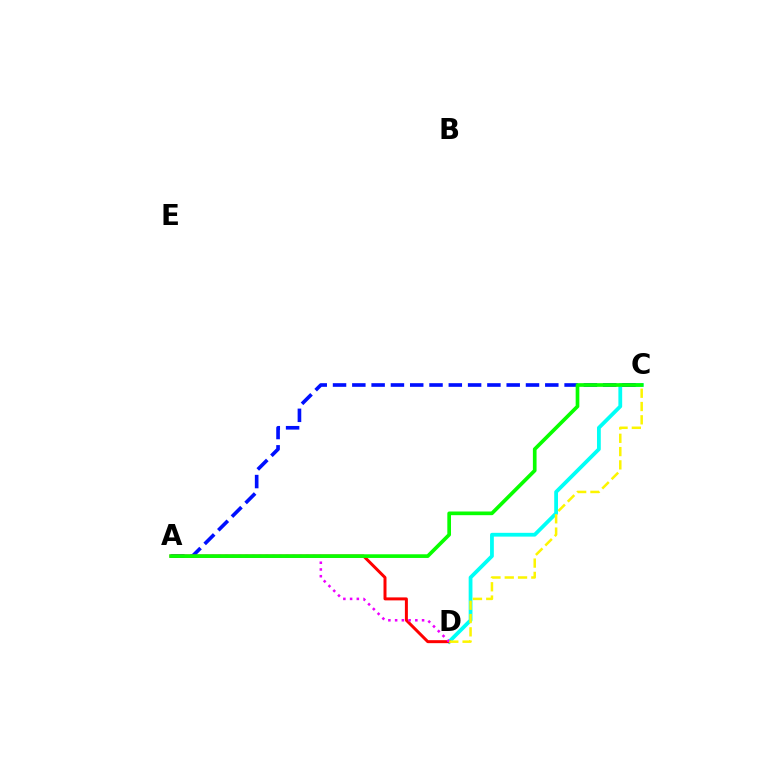{('C', 'D'): [{'color': '#00fff6', 'line_style': 'solid', 'thickness': 2.72}, {'color': '#fcf500', 'line_style': 'dashed', 'thickness': 1.81}], ('A', 'C'): [{'color': '#0010ff', 'line_style': 'dashed', 'thickness': 2.62}, {'color': '#08ff00', 'line_style': 'solid', 'thickness': 2.65}], ('A', 'D'): [{'color': '#ff0000', 'line_style': 'solid', 'thickness': 2.15}, {'color': '#ee00ff', 'line_style': 'dotted', 'thickness': 1.83}]}